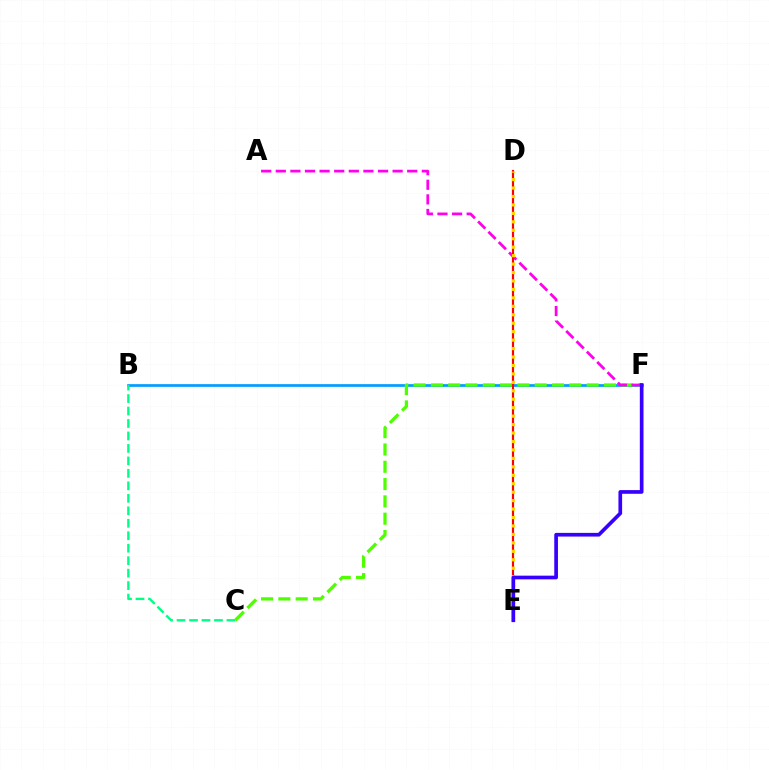{('B', 'F'): [{'color': '#009eff', 'line_style': 'solid', 'thickness': 1.95}], ('C', 'F'): [{'color': '#4fff00', 'line_style': 'dashed', 'thickness': 2.35}], ('A', 'F'): [{'color': '#ff00ed', 'line_style': 'dashed', 'thickness': 1.98}], ('B', 'C'): [{'color': '#00ff86', 'line_style': 'dashed', 'thickness': 1.69}], ('D', 'E'): [{'color': '#ff0000', 'line_style': 'solid', 'thickness': 1.56}, {'color': '#ffd500', 'line_style': 'dotted', 'thickness': 2.3}], ('E', 'F'): [{'color': '#3700ff', 'line_style': 'solid', 'thickness': 2.65}]}